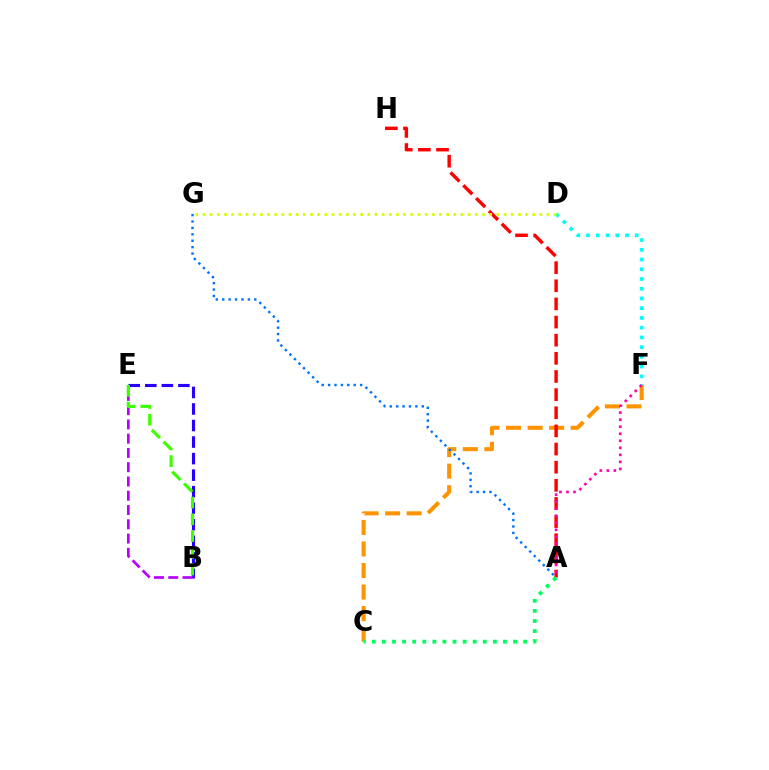{('D', 'F'): [{'color': '#00fff6', 'line_style': 'dotted', 'thickness': 2.64}], ('C', 'F'): [{'color': '#ff9400', 'line_style': 'dashed', 'thickness': 2.93}], ('B', 'E'): [{'color': '#2500ff', 'line_style': 'dashed', 'thickness': 2.25}, {'color': '#b900ff', 'line_style': 'dashed', 'thickness': 1.94}, {'color': '#3dff00', 'line_style': 'dashed', 'thickness': 2.28}], ('A', 'H'): [{'color': '#ff0000', 'line_style': 'dashed', 'thickness': 2.46}], ('A', 'F'): [{'color': '#ff00ac', 'line_style': 'dotted', 'thickness': 1.91}], ('A', 'C'): [{'color': '#00ff5c', 'line_style': 'dotted', 'thickness': 2.74}], ('A', 'G'): [{'color': '#0074ff', 'line_style': 'dotted', 'thickness': 1.74}], ('D', 'G'): [{'color': '#d1ff00', 'line_style': 'dotted', 'thickness': 1.95}]}